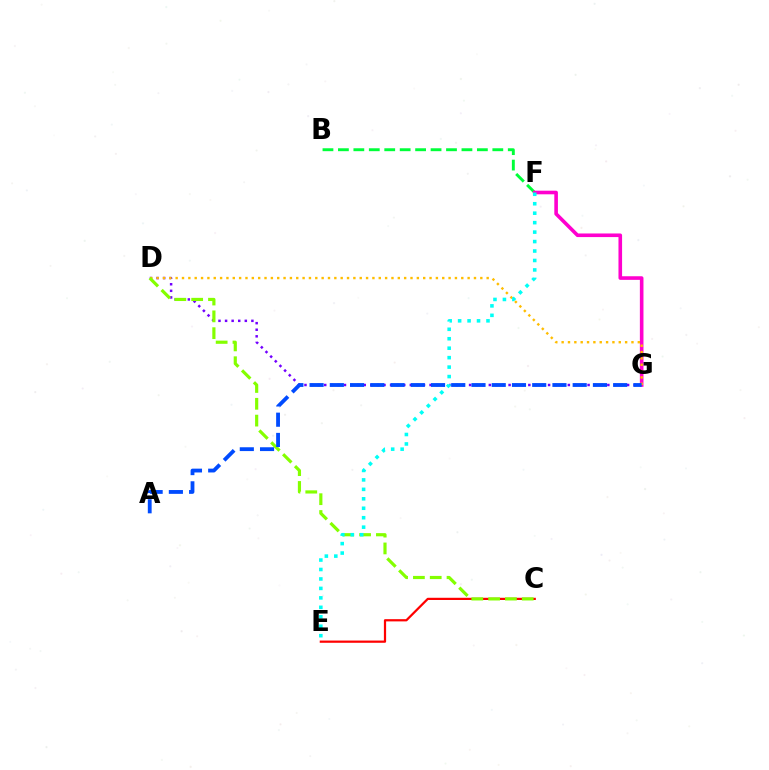{('D', 'G'): [{'color': '#7200ff', 'line_style': 'dotted', 'thickness': 1.79}, {'color': '#ffbd00', 'line_style': 'dotted', 'thickness': 1.72}], ('B', 'F'): [{'color': '#00ff39', 'line_style': 'dashed', 'thickness': 2.1}], ('C', 'E'): [{'color': '#ff0000', 'line_style': 'solid', 'thickness': 1.6}], ('F', 'G'): [{'color': '#ff00cf', 'line_style': 'solid', 'thickness': 2.6}], ('C', 'D'): [{'color': '#84ff00', 'line_style': 'dashed', 'thickness': 2.28}], ('E', 'F'): [{'color': '#00fff6', 'line_style': 'dotted', 'thickness': 2.57}], ('A', 'G'): [{'color': '#004bff', 'line_style': 'dashed', 'thickness': 2.75}]}